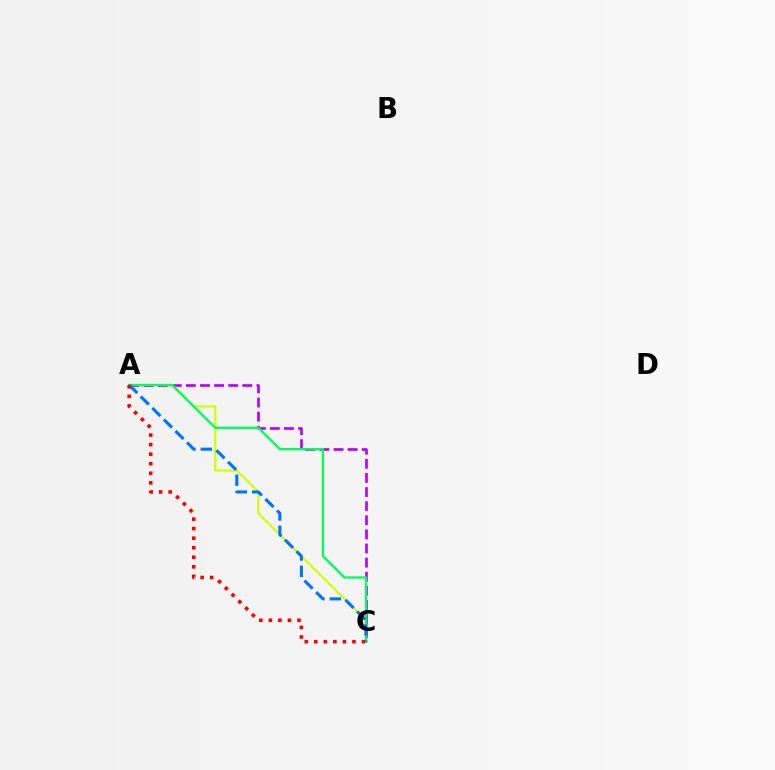{('A', 'C'): [{'color': '#d1ff00', 'line_style': 'solid', 'thickness': 1.58}, {'color': '#b900ff', 'line_style': 'dashed', 'thickness': 1.92}, {'color': '#00ff5c', 'line_style': 'solid', 'thickness': 1.67}, {'color': '#0074ff', 'line_style': 'dashed', 'thickness': 2.22}, {'color': '#ff0000', 'line_style': 'dotted', 'thickness': 2.59}]}